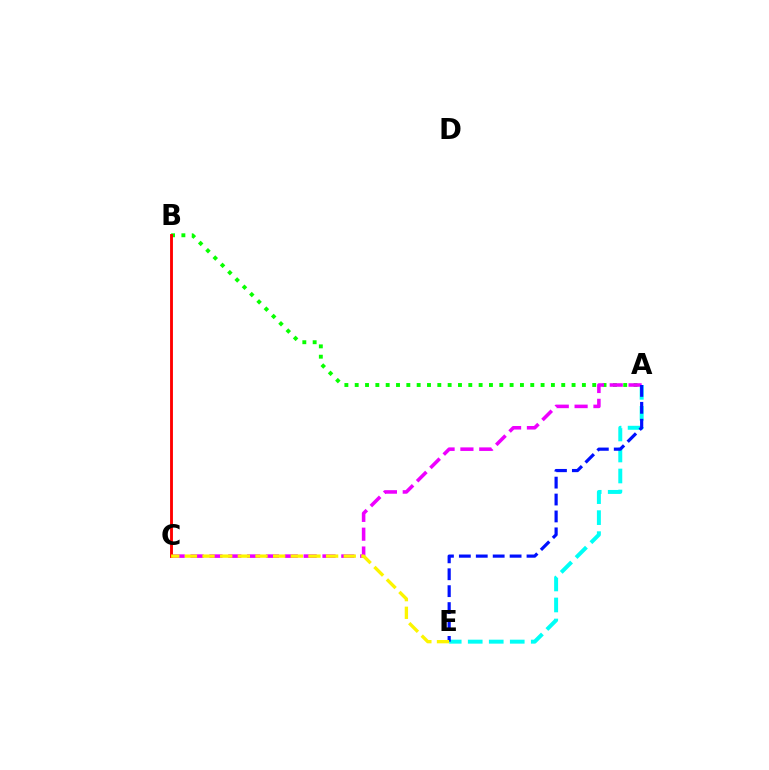{('A', 'E'): [{'color': '#00fff6', 'line_style': 'dashed', 'thickness': 2.85}, {'color': '#0010ff', 'line_style': 'dashed', 'thickness': 2.3}], ('A', 'B'): [{'color': '#08ff00', 'line_style': 'dotted', 'thickness': 2.81}], ('A', 'C'): [{'color': '#ee00ff', 'line_style': 'dashed', 'thickness': 2.56}], ('B', 'C'): [{'color': '#ff0000', 'line_style': 'solid', 'thickness': 2.06}], ('C', 'E'): [{'color': '#fcf500', 'line_style': 'dashed', 'thickness': 2.4}]}